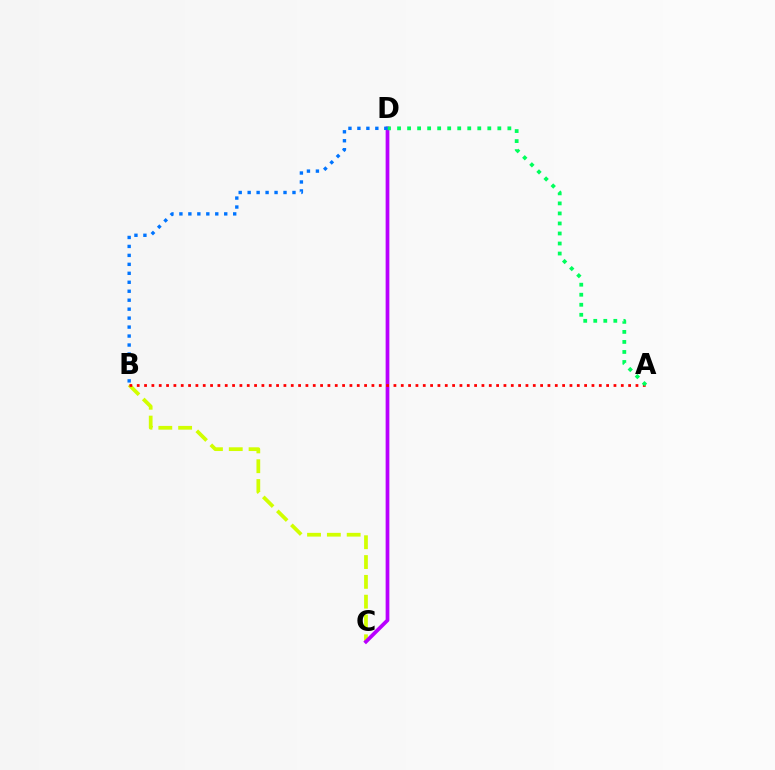{('B', 'C'): [{'color': '#d1ff00', 'line_style': 'dashed', 'thickness': 2.69}], ('C', 'D'): [{'color': '#b900ff', 'line_style': 'solid', 'thickness': 2.68}], ('A', 'B'): [{'color': '#ff0000', 'line_style': 'dotted', 'thickness': 1.99}], ('A', 'D'): [{'color': '#00ff5c', 'line_style': 'dotted', 'thickness': 2.72}], ('B', 'D'): [{'color': '#0074ff', 'line_style': 'dotted', 'thickness': 2.44}]}